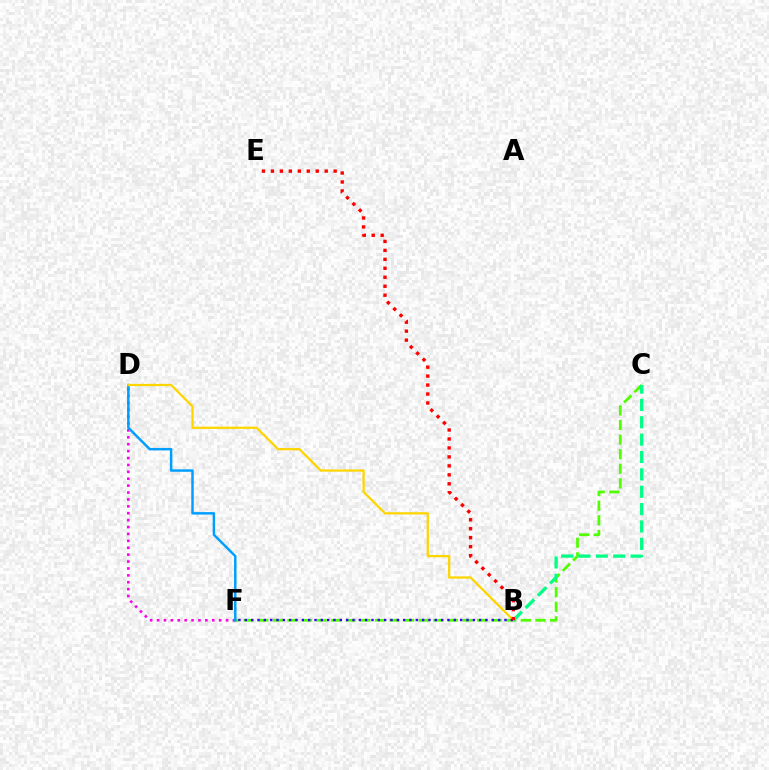{('C', 'F'): [{'color': '#4fff00', 'line_style': 'dashed', 'thickness': 1.98}], ('D', 'F'): [{'color': '#ff00ed', 'line_style': 'dotted', 'thickness': 1.88}, {'color': '#009eff', 'line_style': 'solid', 'thickness': 1.77}], ('B', 'D'): [{'color': '#ffd500', 'line_style': 'solid', 'thickness': 1.62}], ('B', 'C'): [{'color': '#00ff86', 'line_style': 'dashed', 'thickness': 2.36}], ('B', 'F'): [{'color': '#3700ff', 'line_style': 'dotted', 'thickness': 1.72}], ('B', 'E'): [{'color': '#ff0000', 'line_style': 'dotted', 'thickness': 2.44}]}